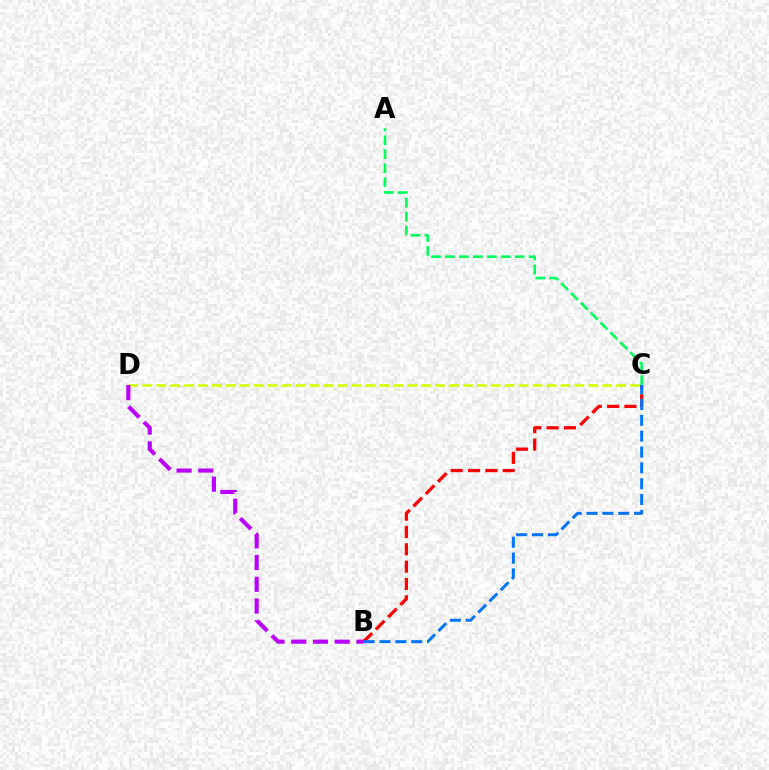{('C', 'D'): [{'color': '#d1ff00', 'line_style': 'dashed', 'thickness': 1.89}], ('B', 'D'): [{'color': '#b900ff', 'line_style': 'dashed', 'thickness': 2.95}], ('A', 'C'): [{'color': '#00ff5c', 'line_style': 'dashed', 'thickness': 1.9}], ('B', 'C'): [{'color': '#ff0000', 'line_style': 'dashed', 'thickness': 2.36}, {'color': '#0074ff', 'line_style': 'dashed', 'thickness': 2.15}]}